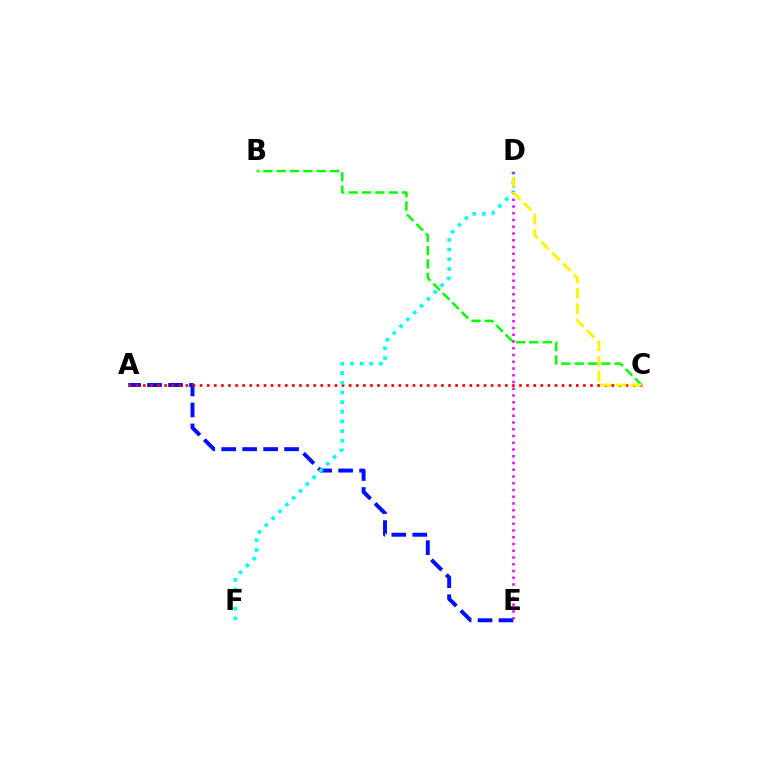{('A', 'E'): [{'color': '#0010ff', 'line_style': 'dashed', 'thickness': 2.85}], ('A', 'C'): [{'color': '#ff0000', 'line_style': 'dotted', 'thickness': 1.93}], ('B', 'C'): [{'color': '#08ff00', 'line_style': 'dashed', 'thickness': 1.81}], ('D', 'F'): [{'color': '#00fff6', 'line_style': 'dotted', 'thickness': 2.62}], ('D', 'E'): [{'color': '#ee00ff', 'line_style': 'dotted', 'thickness': 1.83}], ('C', 'D'): [{'color': '#fcf500', 'line_style': 'dashed', 'thickness': 2.08}]}